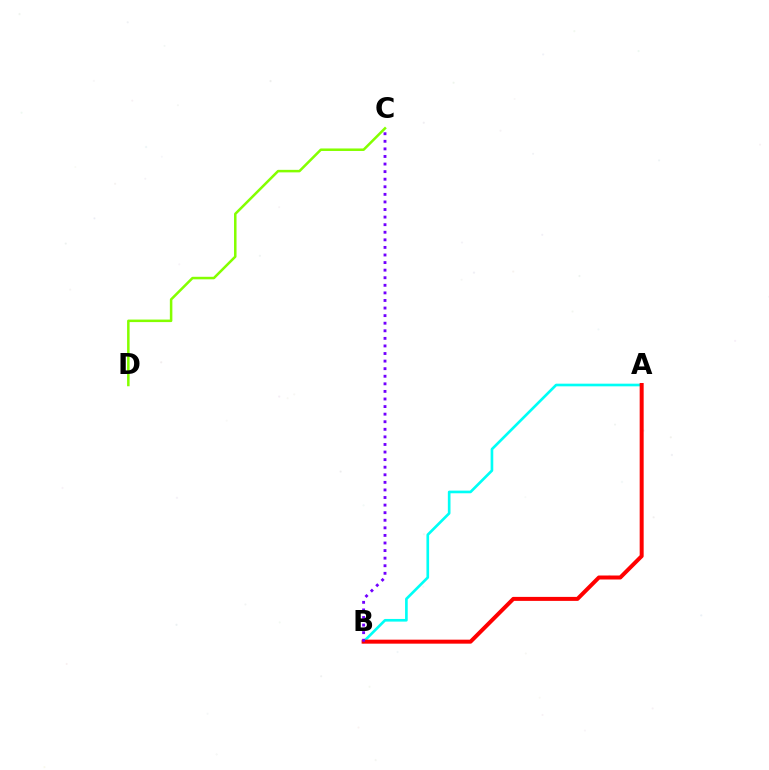{('A', 'B'): [{'color': '#00fff6', 'line_style': 'solid', 'thickness': 1.91}, {'color': '#ff0000', 'line_style': 'solid', 'thickness': 2.87}], ('C', 'D'): [{'color': '#84ff00', 'line_style': 'solid', 'thickness': 1.81}], ('B', 'C'): [{'color': '#7200ff', 'line_style': 'dotted', 'thickness': 2.06}]}